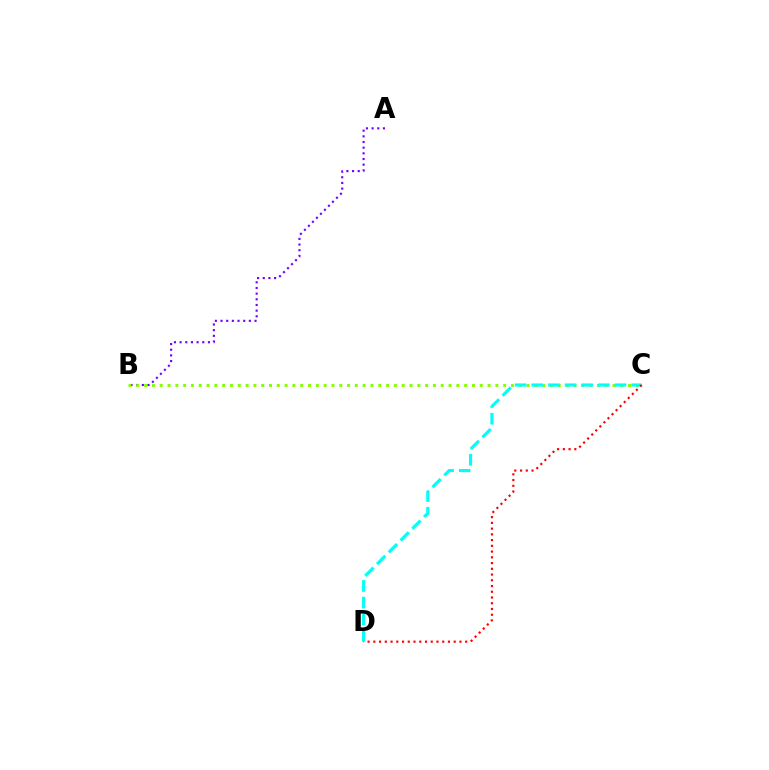{('A', 'B'): [{'color': '#7200ff', 'line_style': 'dotted', 'thickness': 1.54}], ('B', 'C'): [{'color': '#84ff00', 'line_style': 'dotted', 'thickness': 2.12}], ('C', 'D'): [{'color': '#00fff6', 'line_style': 'dashed', 'thickness': 2.26}, {'color': '#ff0000', 'line_style': 'dotted', 'thickness': 1.56}]}